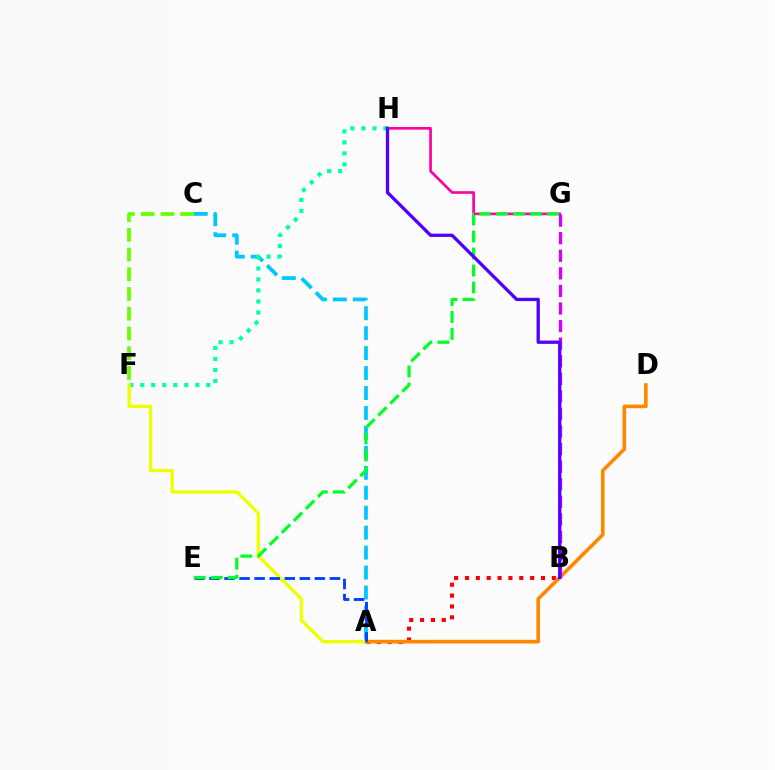{('A', 'B'): [{'color': '#ff0000', 'line_style': 'dotted', 'thickness': 2.95}], ('A', 'C'): [{'color': '#00c7ff', 'line_style': 'dashed', 'thickness': 2.71}], ('F', 'H'): [{'color': '#00ffaf', 'line_style': 'dotted', 'thickness': 2.99}], ('A', 'D'): [{'color': '#ff8800', 'line_style': 'solid', 'thickness': 2.62}], ('C', 'F'): [{'color': '#66ff00', 'line_style': 'dashed', 'thickness': 2.68}], ('G', 'H'): [{'color': '#ff00a0', 'line_style': 'solid', 'thickness': 1.92}], ('A', 'F'): [{'color': '#eeff00', 'line_style': 'solid', 'thickness': 2.39}], ('A', 'E'): [{'color': '#003fff', 'line_style': 'dashed', 'thickness': 2.05}], ('E', 'G'): [{'color': '#00ff27', 'line_style': 'dashed', 'thickness': 2.31}], ('B', 'G'): [{'color': '#d600ff', 'line_style': 'dashed', 'thickness': 2.39}], ('B', 'H'): [{'color': '#4f00ff', 'line_style': 'solid', 'thickness': 2.38}]}